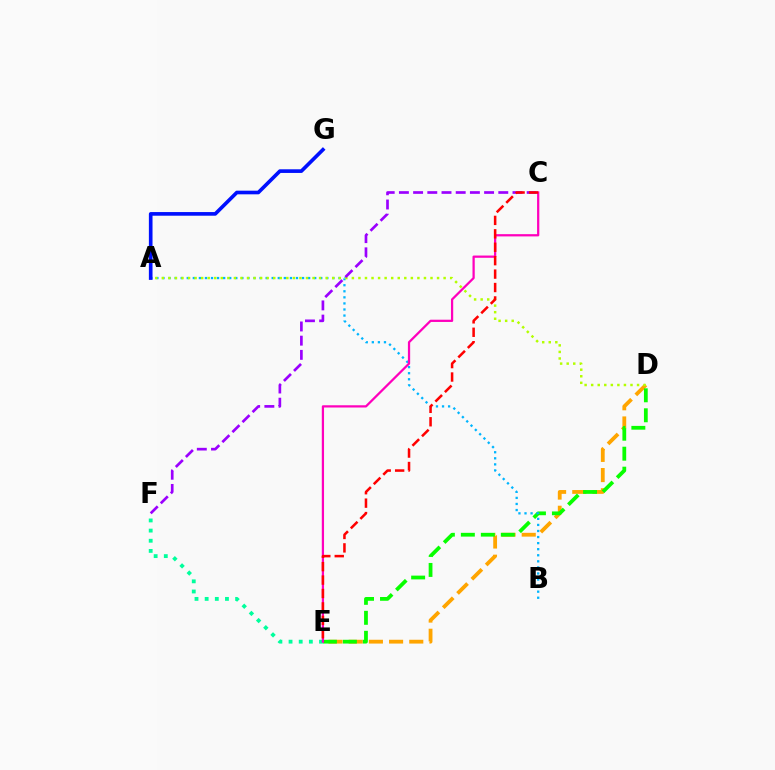{('D', 'E'): [{'color': '#ffa500', 'line_style': 'dashed', 'thickness': 2.74}, {'color': '#08ff00', 'line_style': 'dashed', 'thickness': 2.71}], ('A', 'B'): [{'color': '#00b5ff', 'line_style': 'dotted', 'thickness': 1.65}], ('A', 'D'): [{'color': '#b3ff00', 'line_style': 'dotted', 'thickness': 1.78}], ('C', 'F'): [{'color': '#9b00ff', 'line_style': 'dashed', 'thickness': 1.93}], ('E', 'F'): [{'color': '#00ff9d', 'line_style': 'dotted', 'thickness': 2.76}], ('C', 'E'): [{'color': '#ff00bd', 'line_style': 'solid', 'thickness': 1.62}, {'color': '#ff0000', 'line_style': 'dashed', 'thickness': 1.82}], ('A', 'G'): [{'color': '#0010ff', 'line_style': 'solid', 'thickness': 2.63}]}